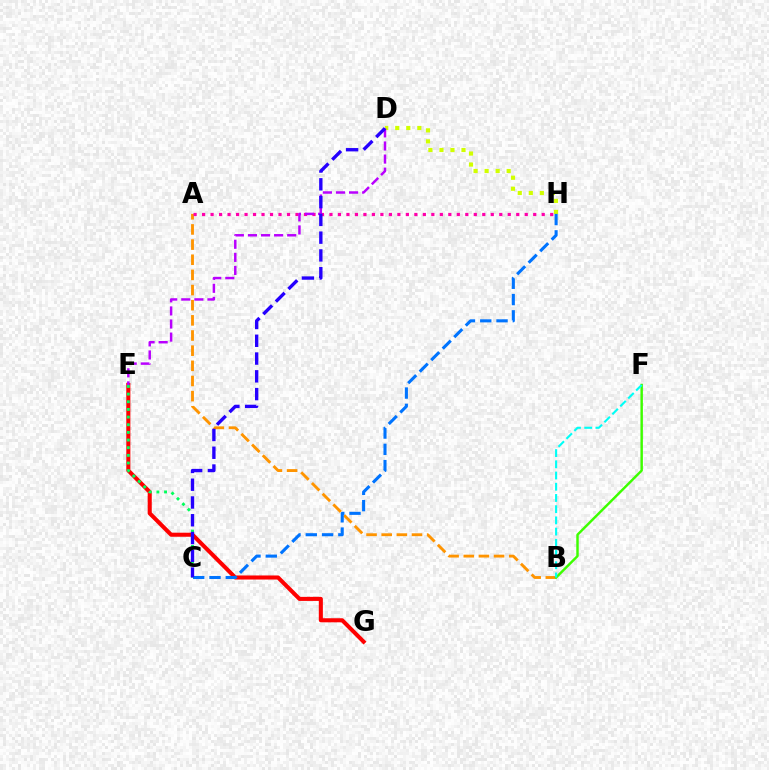{('E', 'G'): [{'color': '#ff0000', 'line_style': 'solid', 'thickness': 2.93}], ('D', 'H'): [{'color': '#d1ff00', 'line_style': 'dotted', 'thickness': 3.0}], ('A', 'B'): [{'color': '#ff9400', 'line_style': 'dashed', 'thickness': 2.06}], ('C', 'H'): [{'color': '#0074ff', 'line_style': 'dashed', 'thickness': 2.21}], ('B', 'F'): [{'color': '#3dff00', 'line_style': 'solid', 'thickness': 1.76}, {'color': '#00fff6', 'line_style': 'dashed', 'thickness': 1.52}], ('A', 'H'): [{'color': '#ff00ac', 'line_style': 'dotted', 'thickness': 2.31}], ('C', 'E'): [{'color': '#00ff5c', 'line_style': 'dotted', 'thickness': 2.08}], ('D', 'E'): [{'color': '#b900ff', 'line_style': 'dashed', 'thickness': 1.78}], ('C', 'D'): [{'color': '#2500ff', 'line_style': 'dashed', 'thickness': 2.42}]}